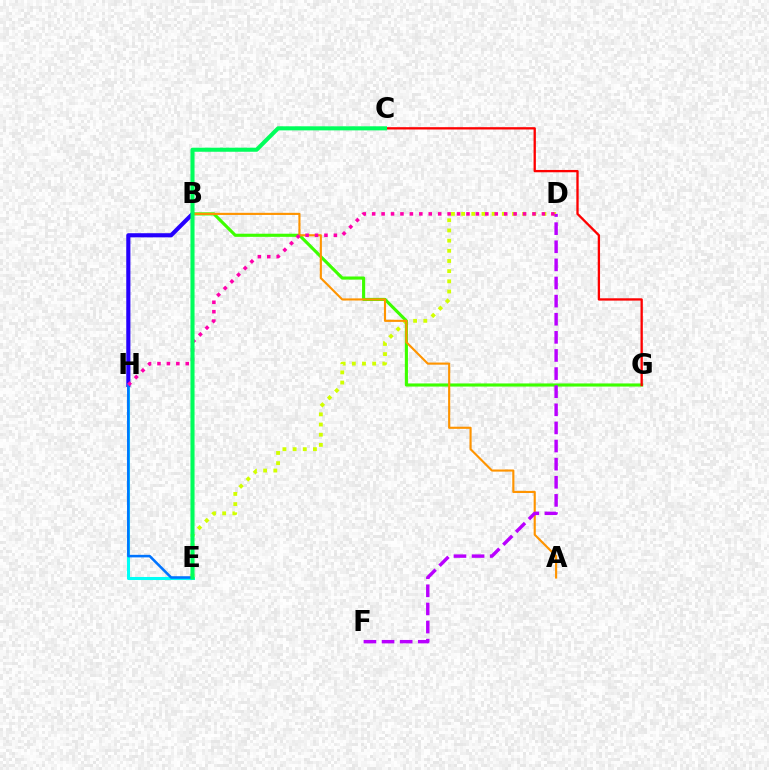{('E', 'H'): [{'color': '#00fff6', 'line_style': 'solid', 'thickness': 2.19}, {'color': '#0074ff', 'line_style': 'solid', 'thickness': 1.84}], ('D', 'E'): [{'color': '#d1ff00', 'line_style': 'dotted', 'thickness': 2.76}], ('B', 'G'): [{'color': '#3dff00', 'line_style': 'solid', 'thickness': 2.25}], ('B', 'H'): [{'color': '#2500ff', 'line_style': 'solid', 'thickness': 2.97}], ('A', 'B'): [{'color': '#ff9400', 'line_style': 'solid', 'thickness': 1.54}], ('C', 'G'): [{'color': '#ff0000', 'line_style': 'solid', 'thickness': 1.67}], ('D', 'F'): [{'color': '#b900ff', 'line_style': 'dashed', 'thickness': 2.46}], ('D', 'H'): [{'color': '#ff00ac', 'line_style': 'dotted', 'thickness': 2.56}], ('C', 'E'): [{'color': '#00ff5c', 'line_style': 'solid', 'thickness': 2.93}]}